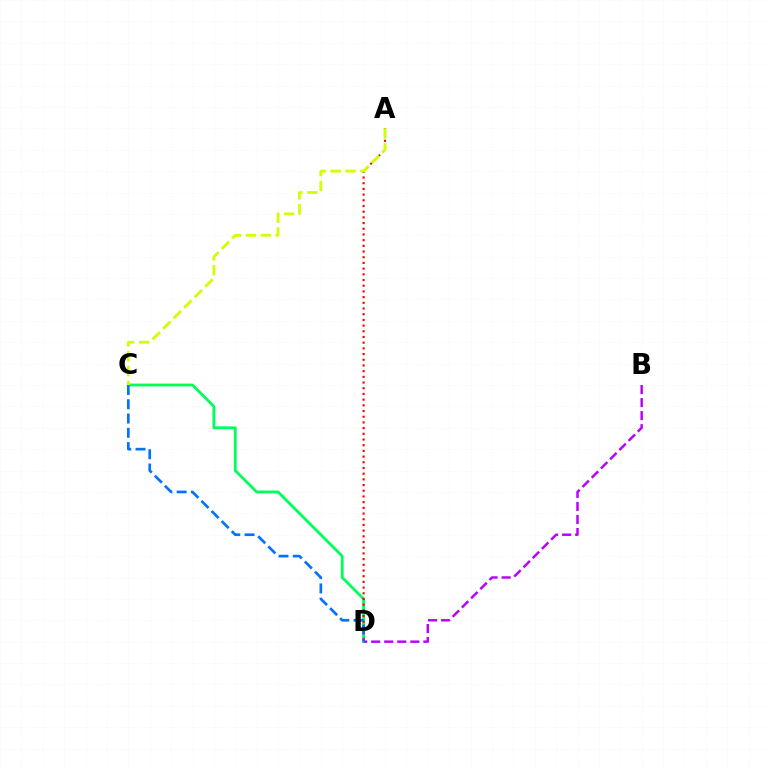{('C', 'D'): [{'color': '#00ff5c', 'line_style': 'solid', 'thickness': 2.03}, {'color': '#0074ff', 'line_style': 'dashed', 'thickness': 1.94}], ('B', 'D'): [{'color': '#b900ff', 'line_style': 'dashed', 'thickness': 1.77}], ('A', 'D'): [{'color': '#ff0000', 'line_style': 'dotted', 'thickness': 1.55}], ('A', 'C'): [{'color': '#d1ff00', 'line_style': 'dashed', 'thickness': 2.02}]}